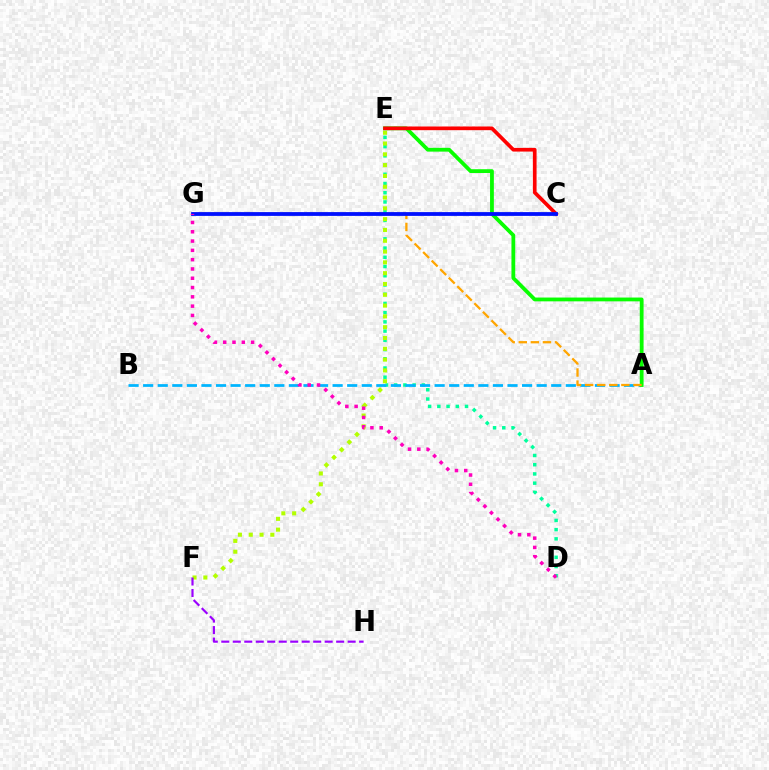{('D', 'E'): [{'color': '#00ff9d', 'line_style': 'dotted', 'thickness': 2.51}], ('E', 'F'): [{'color': '#b3ff00', 'line_style': 'dotted', 'thickness': 2.94}], ('F', 'H'): [{'color': '#9b00ff', 'line_style': 'dashed', 'thickness': 1.56}], ('A', 'B'): [{'color': '#00b5ff', 'line_style': 'dashed', 'thickness': 1.98}], ('A', 'E'): [{'color': '#08ff00', 'line_style': 'solid', 'thickness': 2.73}], ('C', 'E'): [{'color': '#ff0000', 'line_style': 'solid', 'thickness': 2.65}], ('A', 'G'): [{'color': '#ffa500', 'line_style': 'dashed', 'thickness': 1.64}], ('C', 'G'): [{'color': '#0010ff', 'line_style': 'solid', 'thickness': 2.73}], ('D', 'G'): [{'color': '#ff00bd', 'line_style': 'dotted', 'thickness': 2.53}]}